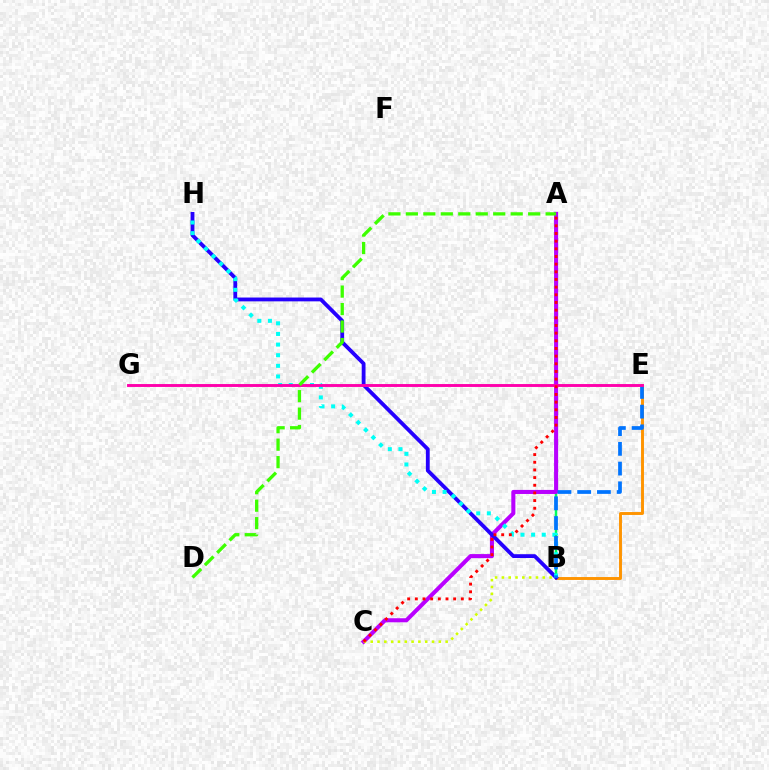{('A', 'B'): [{'color': '#00ff5c', 'line_style': 'solid', 'thickness': 1.79}], ('A', 'C'): [{'color': '#b900ff', 'line_style': 'solid', 'thickness': 2.92}, {'color': '#ff0000', 'line_style': 'dotted', 'thickness': 2.08}], ('B', 'E'): [{'color': '#ff9400', 'line_style': 'solid', 'thickness': 2.1}, {'color': '#0074ff', 'line_style': 'dashed', 'thickness': 2.68}], ('B', 'H'): [{'color': '#2500ff', 'line_style': 'solid', 'thickness': 2.75}, {'color': '#00fff6', 'line_style': 'dotted', 'thickness': 2.89}], ('B', 'C'): [{'color': '#d1ff00', 'line_style': 'dotted', 'thickness': 1.85}], ('E', 'G'): [{'color': '#ff00ac', 'line_style': 'solid', 'thickness': 2.09}], ('A', 'D'): [{'color': '#3dff00', 'line_style': 'dashed', 'thickness': 2.37}]}